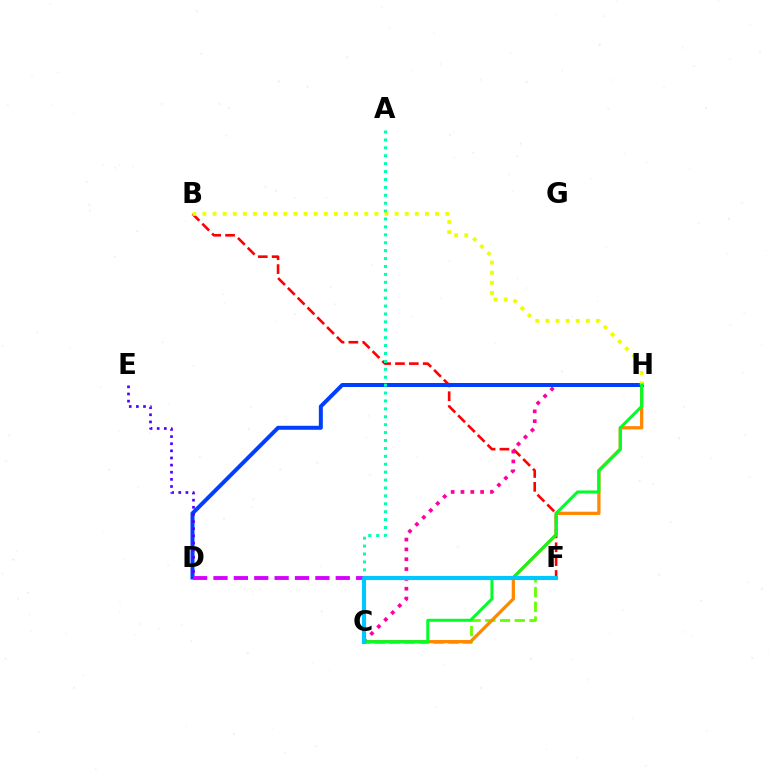{('B', 'F'): [{'color': '#ff0000', 'line_style': 'dashed', 'thickness': 1.88}], ('C', 'F'): [{'color': '#66ff00', 'line_style': 'dashed', 'thickness': 2.0}, {'color': '#00c7ff', 'line_style': 'solid', 'thickness': 2.97}], ('C', 'H'): [{'color': '#ff8800', 'line_style': 'solid', 'thickness': 2.35}, {'color': '#ff00a0', 'line_style': 'dotted', 'thickness': 2.67}, {'color': '#00ff27', 'line_style': 'solid', 'thickness': 2.16}], ('D', 'H'): [{'color': '#003fff', 'line_style': 'solid', 'thickness': 2.87}], ('A', 'C'): [{'color': '#00ffaf', 'line_style': 'dotted', 'thickness': 2.15}], ('D', 'E'): [{'color': '#4f00ff', 'line_style': 'dotted', 'thickness': 1.94}], ('B', 'H'): [{'color': '#eeff00', 'line_style': 'dotted', 'thickness': 2.75}], ('D', 'F'): [{'color': '#d600ff', 'line_style': 'dashed', 'thickness': 2.77}]}